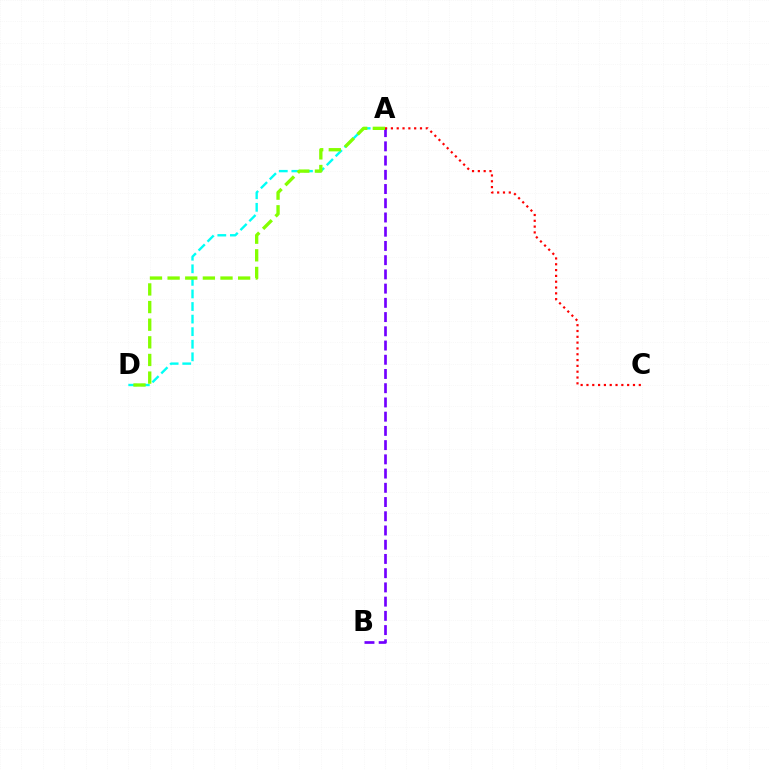{('A', 'D'): [{'color': '#00fff6', 'line_style': 'dashed', 'thickness': 1.71}, {'color': '#84ff00', 'line_style': 'dashed', 'thickness': 2.4}], ('A', 'B'): [{'color': '#7200ff', 'line_style': 'dashed', 'thickness': 1.93}], ('A', 'C'): [{'color': '#ff0000', 'line_style': 'dotted', 'thickness': 1.58}]}